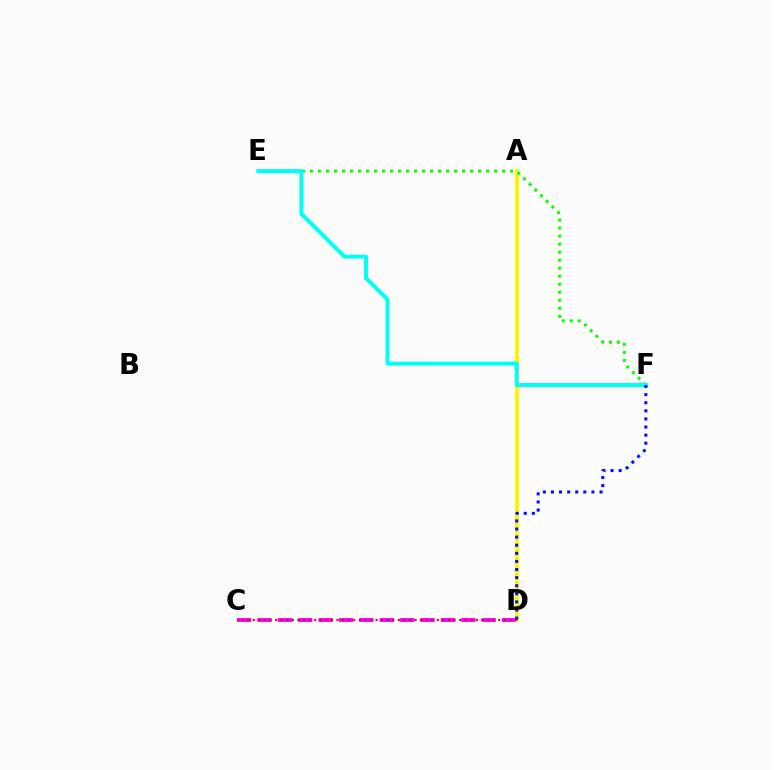{('C', 'D'): [{'color': '#ee00ff', 'line_style': 'dashed', 'thickness': 2.77}, {'color': '#ff0000', 'line_style': 'dotted', 'thickness': 1.52}], ('A', 'D'): [{'color': '#fcf500', 'line_style': 'solid', 'thickness': 2.81}], ('E', 'F'): [{'color': '#08ff00', 'line_style': 'dotted', 'thickness': 2.18}, {'color': '#00fff6', 'line_style': 'solid', 'thickness': 2.86}], ('D', 'F'): [{'color': '#0010ff', 'line_style': 'dotted', 'thickness': 2.2}]}